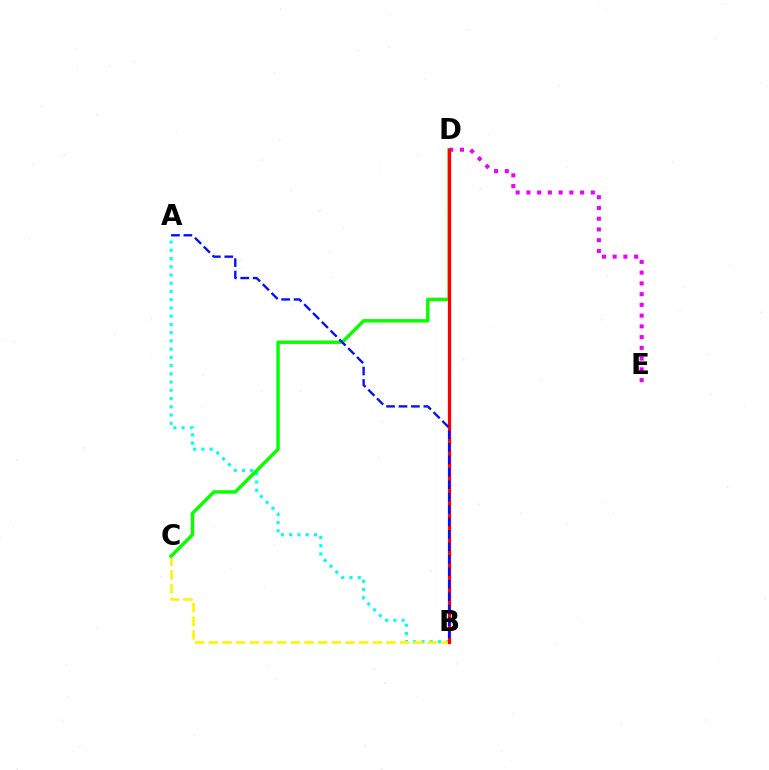{('A', 'B'): [{'color': '#00fff6', 'line_style': 'dotted', 'thickness': 2.24}, {'color': '#0010ff', 'line_style': 'dashed', 'thickness': 1.69}], ('B', 'C'): [{'color': '#fcf500', 'line_style': 'dashed', 'thickness': 1.86}], ('C', 'D'): [{'color': '#08ff00', 'line_style': 'solid', 'thickness': 2.47}], ('D', 'E'): [{'color': '#ee00ff', 'line_style': 'dotted', 'thickness': 2.92}], ('B', 'D'): [{'color': '#ff0000', 'line_style': 'solid', 'thickness': 2.32}]}